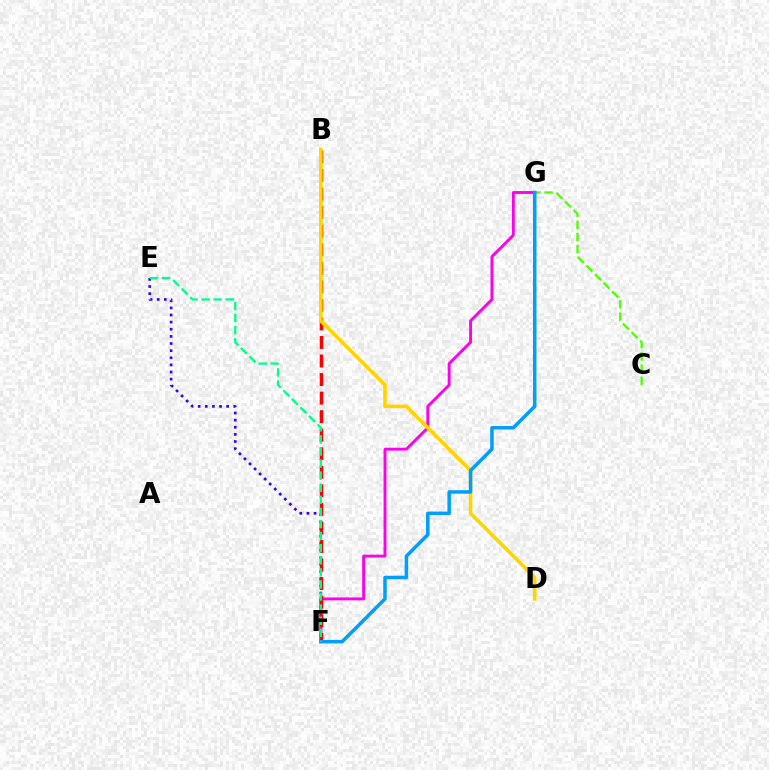{('C', 'G'): [{'color': '#4fff00', 'line_style': 'dashed', 'thickness': 1.65}], ('E', 'F'): [{'color': '#3700ff', 'line_style': 'dotted', 'thickness': 1.94}, {'color': '#00ff86', 'line_style': 'dashed', 'thickness': 1.64}], ('F', 'G'): [{'color': '#ff00ed', 'line_style': 'solid', 'thickness': 2.07}, {'color': '#009eff', 'line_style': 'solid', 'thickness': 2.51}], ('B', 'F'): [{'color': '#ff0000', 'line_style': 'dashed', 'thickness': 2.52}], ('B', 'D'): [{'color': '#ffd500', 'line_style': 'solid', 'thickness': 2.6}]}